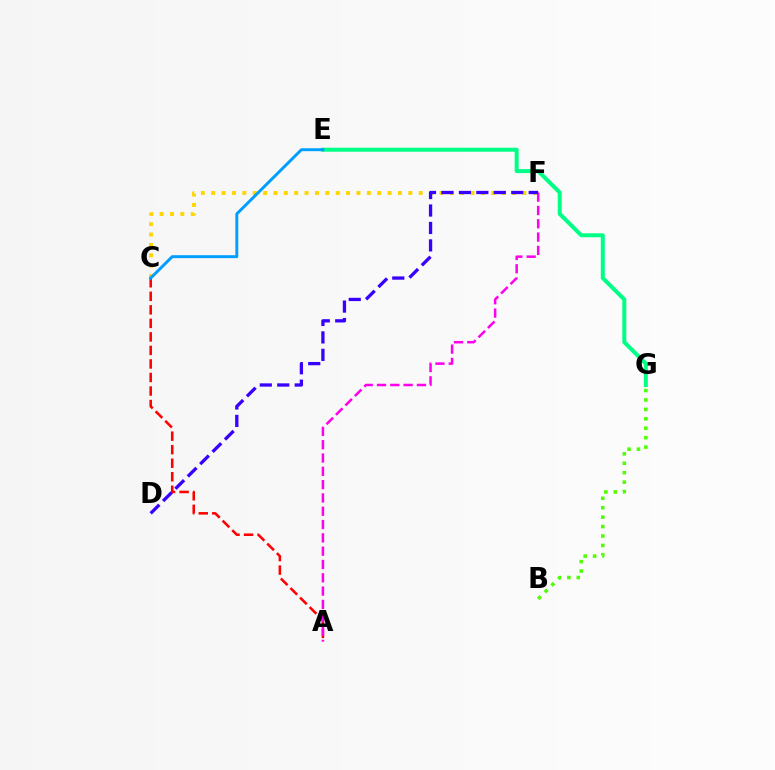{('A', 'C'): [{'color': '#ff0000', 'line_style': 'dashed', 'thickness': 1.84}], ('E', 'G'): [{'color': '#00ff86', 'line_style': 'solid', 'thickness': 2.88}], ('B', 'G'): [{'color': '#4fff00', 'line_style': 'dotted', 'thickness': 2.56}], ('C', 'F'): [{'color': '#ffd500', 'line_style': 'dotted', 'thickness': 2.82}], ('C', 'E'): [{'color': '#009eff', 'line_style': 'solid', 'thickness': 2.11}], ('A', 'F'): [{'color': '#ff00ed', 'line_style': 'dashed', 'thickness': 1.81}], ('D', 'F'): [{'color': '#3700ff', 'line_style': 'dashed', 'thickness': 2.37}]}